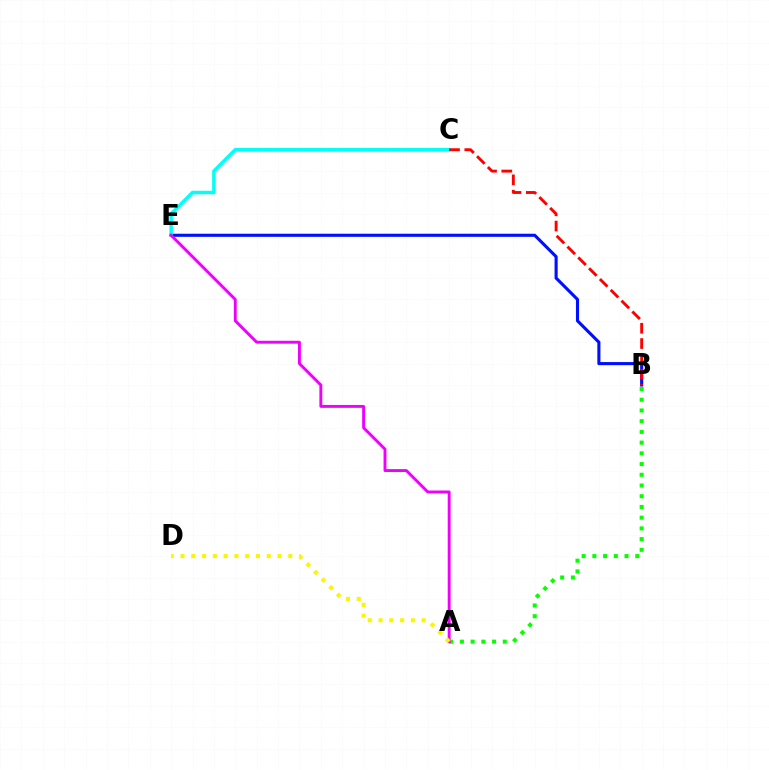{('A', 'B'): [{'color': '#08ff00', 'line_style': 'dotted', 'thickness': 2.91}], ('B', 'E'): [{'color': '#0010ff', 'line_style': 'solid', 'thickness': 2.23}], ('C', 'E'): [{'color': '#00fff6', 'line_style': 'solid', 'thickness': 2.5}], ('A', 'E'): [{'color': '#ee00ff', 'line_style': 'solid', 'thickness': 2.09}], ('A', 'D'): [{'color': '#fcf500', 'line_style': 'dotted', 'thickness': 2.93}], ('B', 'C'): [{'color': '#ff0000', 'line_style': 'dashed', 'thickness': 2.08}]}